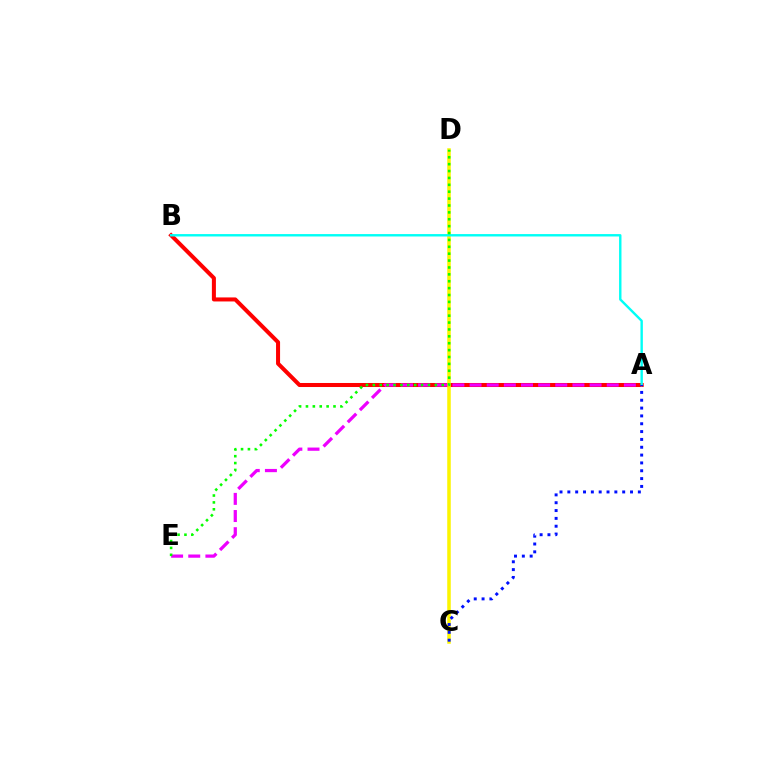{('A', 'B'): [{'color': '#ff0000', 'line_style': 'solid', 'thickness': 2.9}, {'color': '#00fff6', 'line_style': 'solid', 'thickness': 1.73}], ('C', 'D'): [{'color': '#fcf500', 'line_style': 'solid', 'thickness': 2.54}], ('A', 'E'): [{'color': '#ee00ff', 'line_style': 'dashed', 'thickness': 2.33}], ('A', 'C'): [{'color': '#0010ff', 'line_style': 'dotted', 'thickness': 2.13}], ('D', 'E'): [{'color': '#08ff00', 'line_style': 'dotted', 'thickness': 1.87}]}